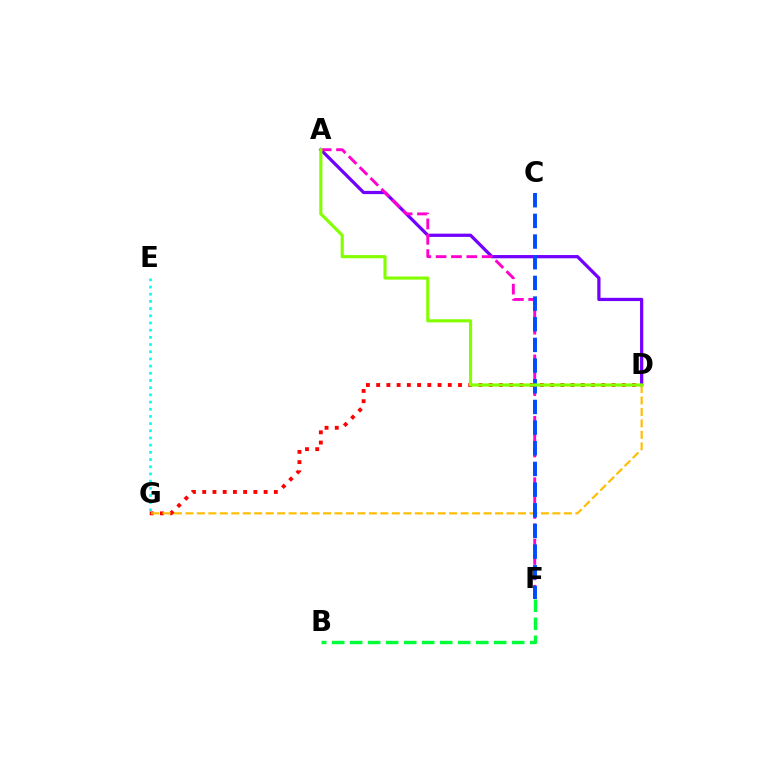{('D', 'G'): [{'color': '#ff0000', 'line_style': 'dotted', 'thickness': 2.78}, {'color': '#ffbd00', 'line_style': 'dashed', 'thickness': 1.56}], ('A', 'D'): [{'color': '#7200ff', 'line_style': 'solid', 'thickness': 2.33}, {'color': '#84ff00', 'line_style': 'solid', 'thickness': 2.26}], ('B', 'F'): [{'color': '#00ff39', 'line_style': 'dashed', 'thickness': 2.45}], ('A', 'F'): [{'color': '#ff00cf', 'line_style': 'dashed', 'thickness': 2.09}], ('E', 'G'): [{'color': '#00fff6', 'line_style': 'dotted', 'thickness': 1.95}], ('C', 'F'): [{'color': '#004bff', 'line_style': 'dashed', 'thickness': 2.81}]}